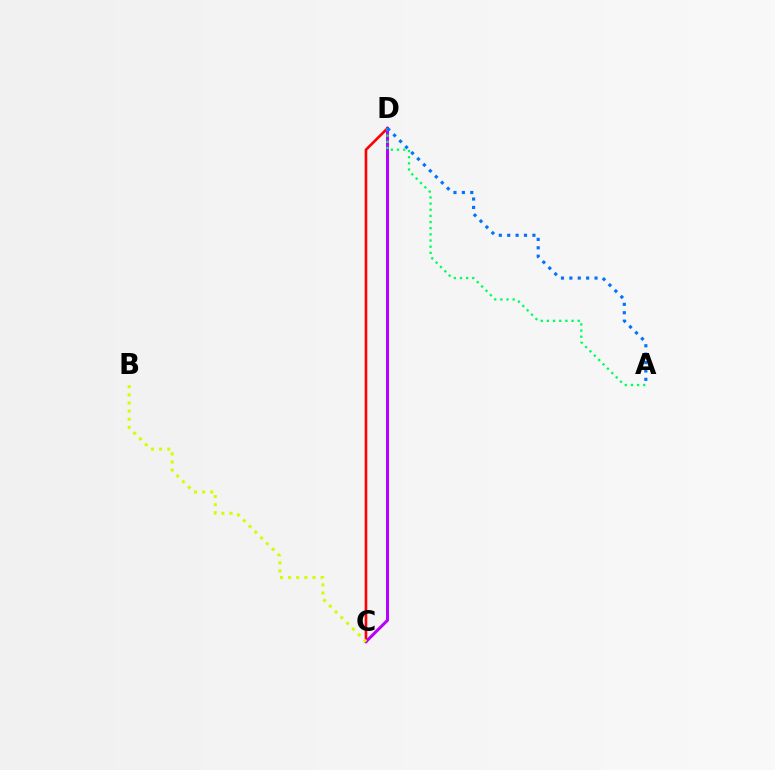{('C', 'D'): [{'color': '#ff0000', 'line_style': 'solid', 'thickness': 1.9}, {'color': '#b900ff', 'line_style': 'solid', 'thickness': 2.17}], ('A', 'D'): [{'color': '#00ff5c', 'line_style': 'dotted', 'thickness': 1.67}, {'color': '#0074ff', 'line_style': 'dotted', 'thickness': 2.28}], ('B', 'C'): [{'color': '#d1ff00', 'line_style': 'dotted', 'thickness': 2.21}]}